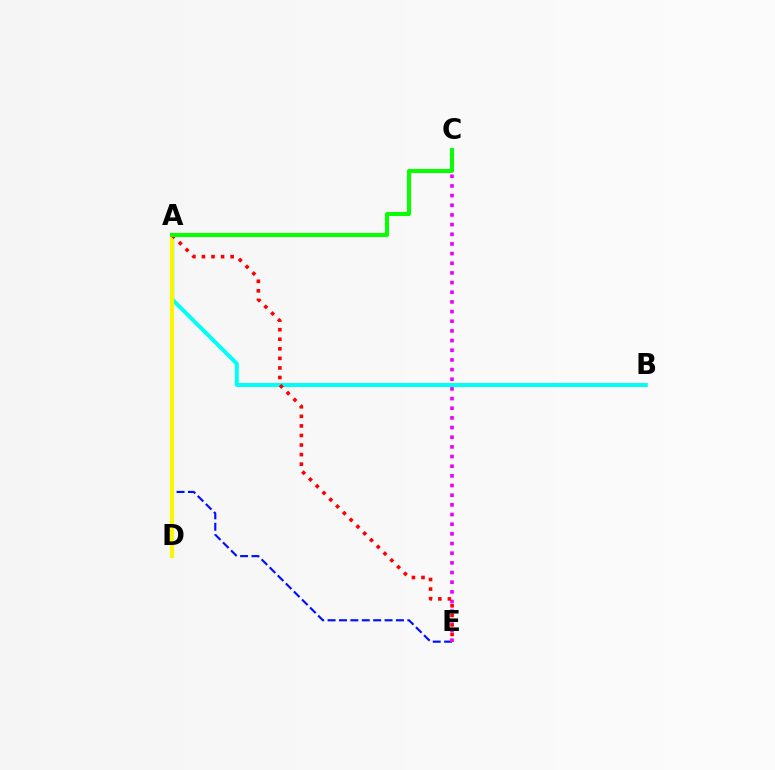{('A', 'E'): [{'color': '#0010ff', 'line_style': 'dashed', 'thickness': 1.55}, {'color': '#ff0000', 'line_style': 'dotted', 'thickness': 2.6}], ('A', 'B'): [{'color': '#00fff6', 'line_style': 'solid', 'thickness': 2.86}], ('C', 'E'): [{'color': '#ee00ff', 'line_style': 'dotted', 'thickness': 2.63}], ('A', 'D'): [{'color': '#fcf500', 'line_style': 'solid', 'thickness': 2.95}], ('A', 'C'): [{'color': '#08ff00', 'line_style': 'solid', 'thickness': 2.91}]}